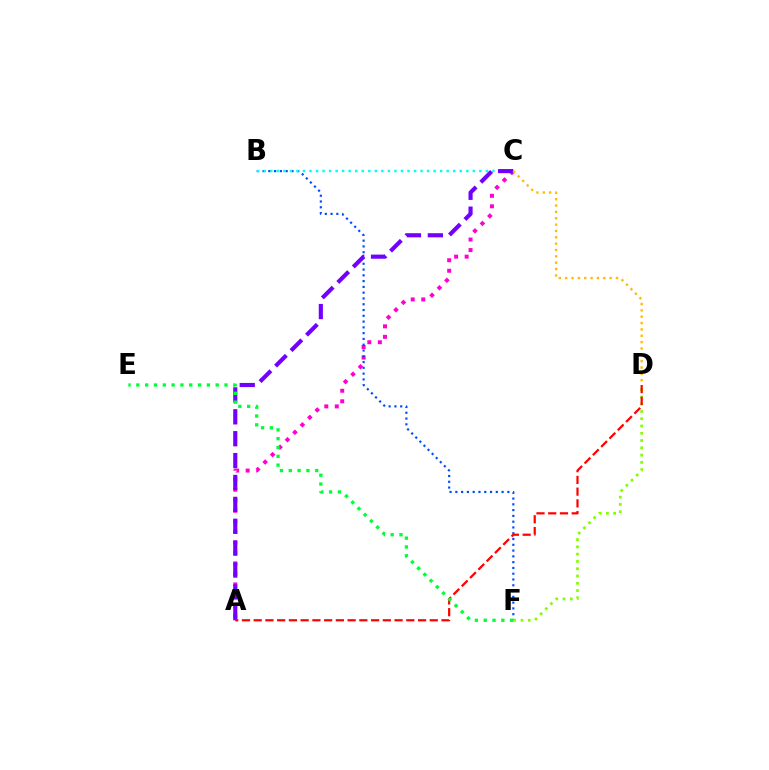{('A', 'C'): [{'color': '#ff00cf', 'line_style': 'dotted', 'thickness': 2.86}, {'color': '#7200ff', 'line_style': 'dashed', 'thickness': 2.97}], ('B', 'F'): [{'color': '#004bff', 'line_style': 'dotted', 'thickness': 1.57}], ('D', 'F'): [{'color': '#84ff00', 'line_style': 'dotted', 'thickness': 1.98}], ('B', 'C'): [{'color': '#00fff6', 'line_style': 'dotted', 'thickness': 1.78}], ('A', 'D'): [{'color': '#ff0000', 'line_style': 'dashed', 'thickness': 1.59}], ('E', 'F'): [{'color': '#00ff39', 'line_style': 'dotted', 'thickness': 2.39}], ('C', 'D'): [{'color': '#ffbd00', 'line_style': 'dotted', 'thickness': 1.73}]}